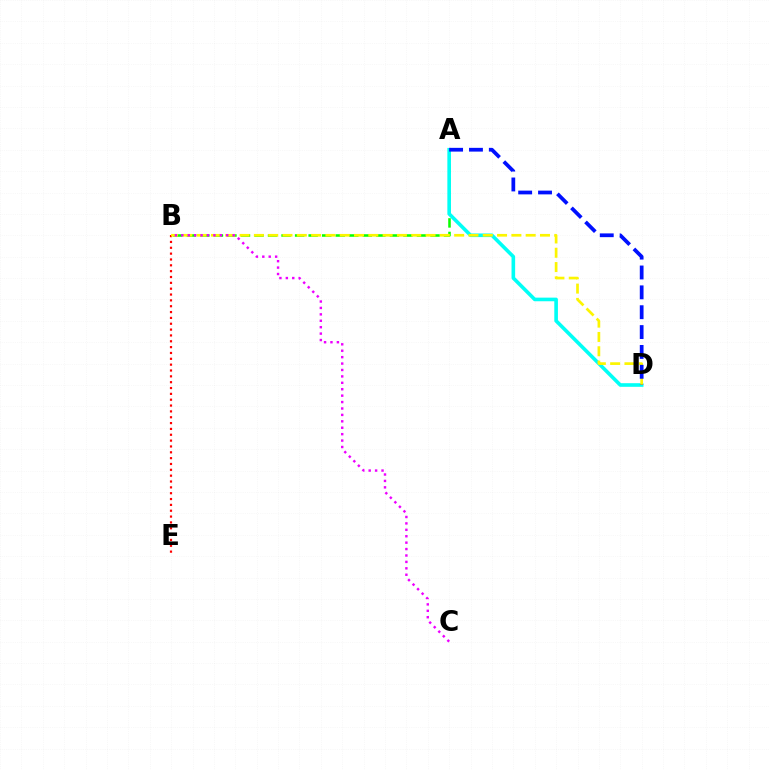{('B', 'E'): [{'color': '#ff0000', 'line_style': 'dotted', 'thickness': 1.59}], ('A', 'B'): [{'color': '#08ff00', 'line_style': 'dashed', 'thickness': 1.84}], ('A', 'D'): [{'color': '#00fff6', 'line_style': 'solid', 'thickness': 2.61}, {'color': '#0010ff', 'line_style': 'dashed', 'thickness': 2.7}], ('B', 'D'): [{'color': '#fcf500', 'line_style': 'dashed', 'thickness': 1.94}], ('B', 'C'): [{'color': '#ee00ff', 'line_style': 'dotted', 'thickness': 1.74}]}